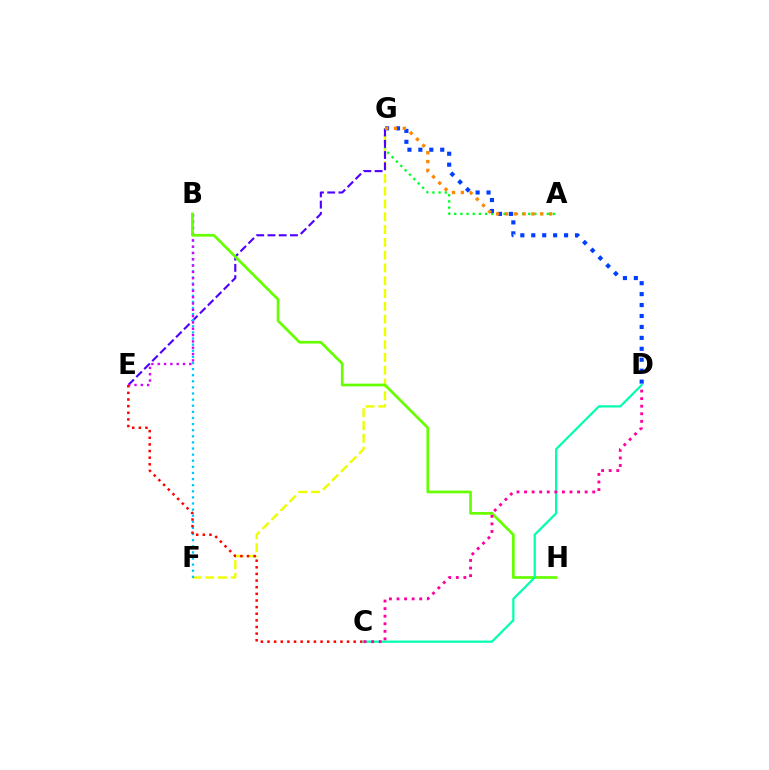{('A', 'G'): [{'color': '#00ff27', 'line_style': 'dotted', 'thickness': 1.68}, {'color': '#ff8800', 'line_style': 'dotted', 'thickness': 2.4}], ('D', 'G'): [{'color': '#003fff', 'line_style': 'dotted', 'thickness': 2.97}], ('F', 'G'): [{'color': '#eeff00', 'line_style': 'dashed', 'thickness': 1.74}], ('E', 'G'): [{'color': '#4f00ff', 'line_style': 'dashed', 'thickness': 1.53}], ('B', 'F'): [{'color': '#00c7ff', 'line_style': 'dotted', 'thickness': 1.66}], ('B', 'E'): [{'color': '#d600ff', 'line_style': 'dotted', 'thickness': 1.72}], ('C', 'E'): [{'color': '#ff0000', 'line_style': 'dotted', 'thickness': 1.8}], ('B', 'H'): [{'color': '#66ff00', 'line_style': 'solid', 'thickness': 1.95}], ('C', 'D'): [{'color': '#00ffaf', 'line_style': 'solid', 'thickness': 1.59}, {'color': '#ff00a0', 'line_style': 'dotted', 'thickness': 2.06}]}